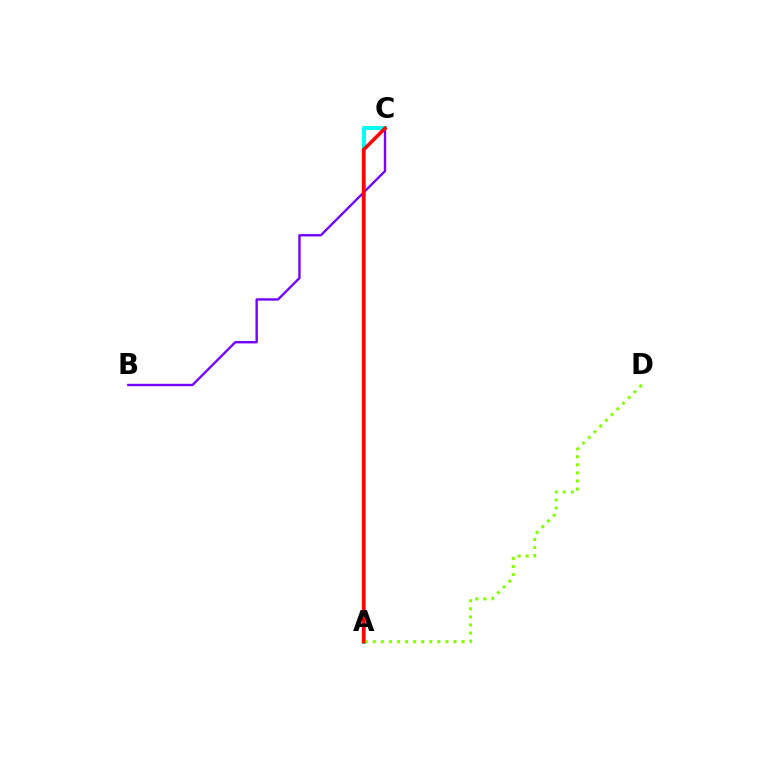{('A', 'D'): [{'color': '#84ff00', 'line_style': 'dotted', 'thickness': 2.19}], ('A', 'C'): [{'color': '#00fff6', 'line_style': 'solid', 'thickness': 2.91}, {'color': '#ff0000', 'line_style': 'solid', 'thickness': 2.57}], ('B', 'C'): [{'color': '#7200ff', 'line_style': 'solid', 'thickness': 1.7}]}